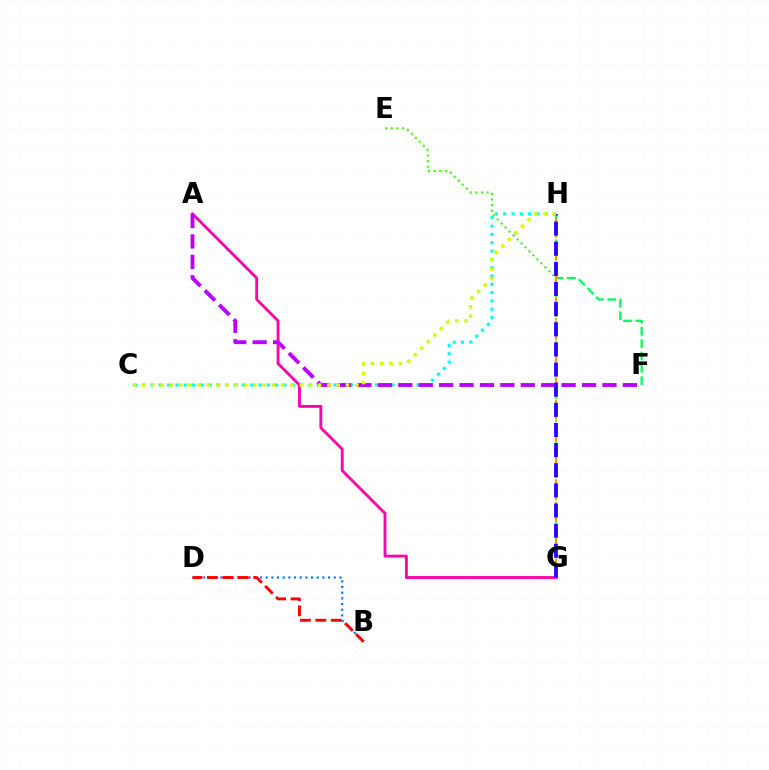{('A', 'G'): [{'color': '#ff00ac', 'line_style': 'solid', 'thickness': 2.04}], ('C', 'H'): [{'color': '#00fff6', 'line_style': 'dotted', 'thickness': 2.26}, {'color': '#d1ff00', 'line_style': 'dotted', 'thickness': 2.52}], ('B', 'D'): [{'color': '#0074ff', 'line_style': 'dotted', 'thickness': 1.54}, {'color': '#ff0000', 'line_style': 'dashed', 'thickness': 2.09}], ('E', 'G'): [{'color': '#3dff00', 'line_style': 'dotted', 'thickness': 1.53}], ('F', 'H'): [{'color': '#00ff5c', 'line_style': 'dashed', 'thickness': 1.68}], ('A', 'F'): [{'color': '#b900ff', 'line_style': 'dashed', 'thickness': 2.77}], ('G', 'H'): [{'color': '#ff9400', 'line_style': 'dashed', 'thickness': 1.54}, {'color': '#2500ff', 'line_style': 'dashed', 'thickness': 2.74}]}